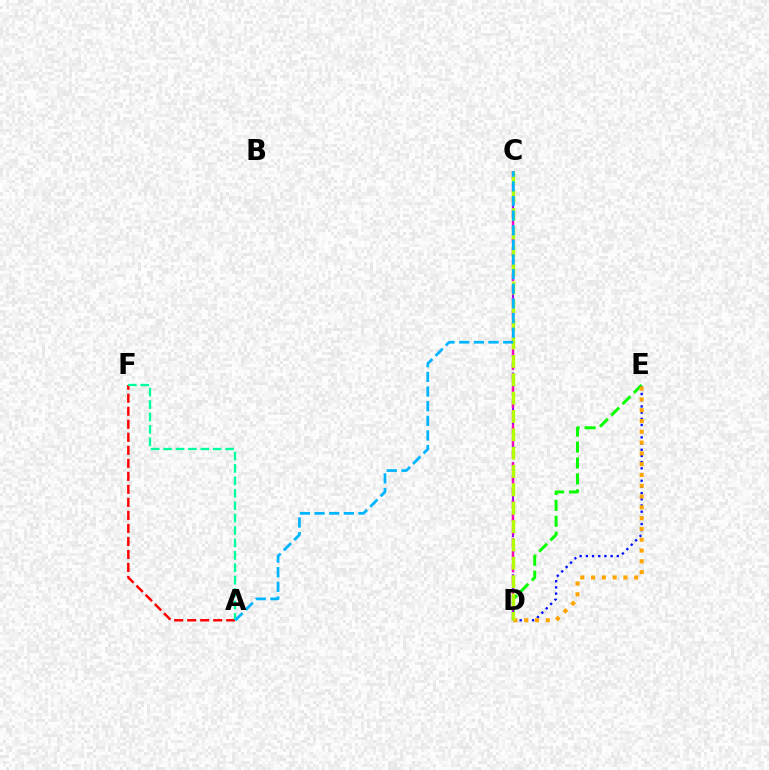{('D', 'E'): [{'color': '#08ff00', 'line_style': 'dashed', 'thickness': 2.16}, {'color': '#0010ff', 'line_style': 'dotted', 'thickness': 1.68}, {'color': '#ffa500', 'line_style': 'dotted', 'thickness': 2.93}], ('A', 'F'): [{'color': '#ff0000', 'line_style': 'dashed', 'thickness': 1.77}, {'color': '#00ff9d', 'line_style': 'dashed', 'thickness': 1.69}], ('C', 'D'): [{'color': '#9b00ff', 'line_style': 'dashed', 'thickness': 1.52}, {'color': '#ff00bd', 'line_style': 'dashed', 'thickness': 1.72}, {'color': '#b3ff00', 'line_style': 'dashed', 'thickness': 2.49}], ('A', 'C'): [{'color': '#00b5ff', 'line_style': 'dashed', 'thickness': 1.99}]}